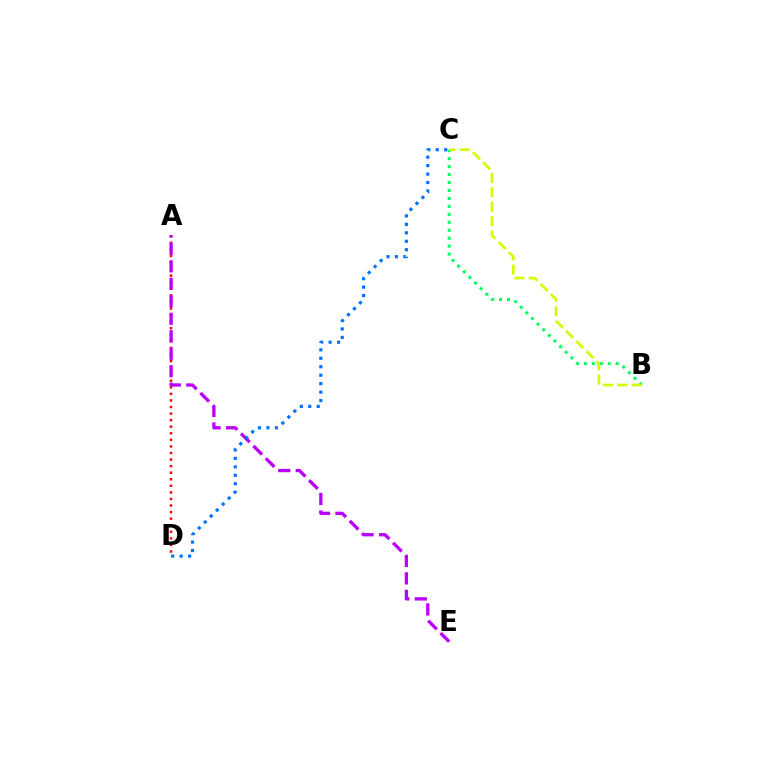{('A', 'D'): [{'color': '#ff0000', 'line_style': 'dotted', 'thickness': 1.78}], ('A', 'E'): [{'color': '#b900ff', 'line_style': 'dashed', 'thickness': 2.38}], ('B', 'C'): [{'color': '#00ff5c', 'line_style': 'dotted', 'thickness': 2.16}, {'color': '#d1ff00', 'line_style': 'dashed', 'thickness': 1.95}], ('C', 'D'): [{'color': '#0074ff', 'line_style': 'dotted', 'thickness': 2.3}]}